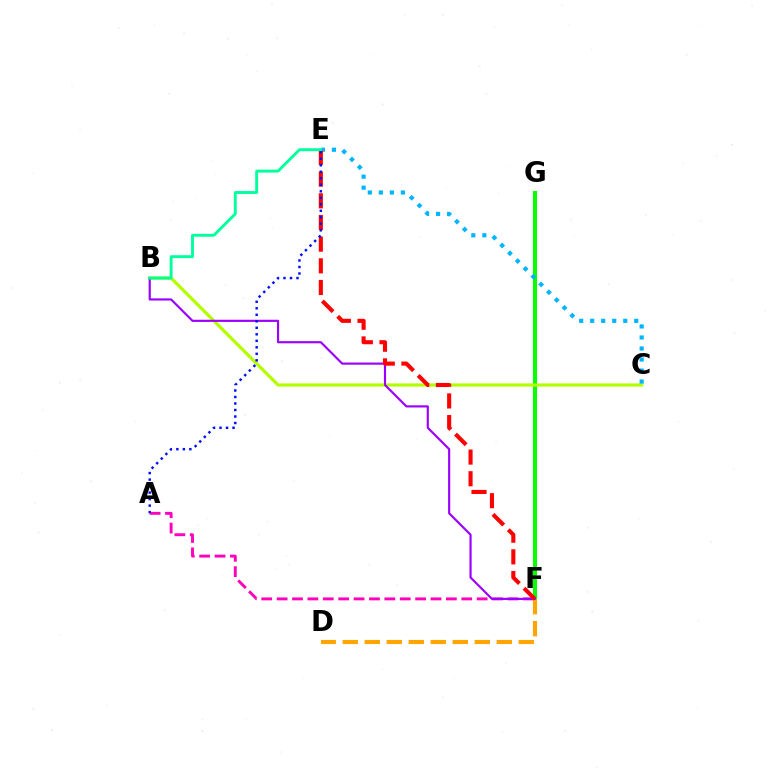{('A', 'F'): [{'color': '#ff00bd', 'line_style': 'dashed', 'thickness': 2.09}], ('F', 'G'): [{'color': '#08ff00', 'line_style': 'solid', 'thickness': 2.94}], ('B', 'C'): [{'color': '#b3ff00', 'line_style': 'solid', 'thickness': 2.29}], ('D', 'F'): [{'color': '#ffa500', 'line_style': 'dashed', 'thickness': 2.99}], ('C', 'E'): [{'color': '#00b5ff', 'line_style': 'dotted', 'thickness': 2.99}], ('B', 'F'): [{'color': '#9b00ff', 'line_style': 'solid', 'thickness': 1.55}], ('E', 'F'): [{'color': '#ff0000', 'line_style': 'dashed', 'thickness': 2.94}], ('B', 'E'): [{'color': '#00ff9d', 'line_style': 'solid', 'thickness': 2.09}], ('A', 'E'): [{'color': '#0010ff', 'line_style': 'dotted', 'thickness': 1.77}]}